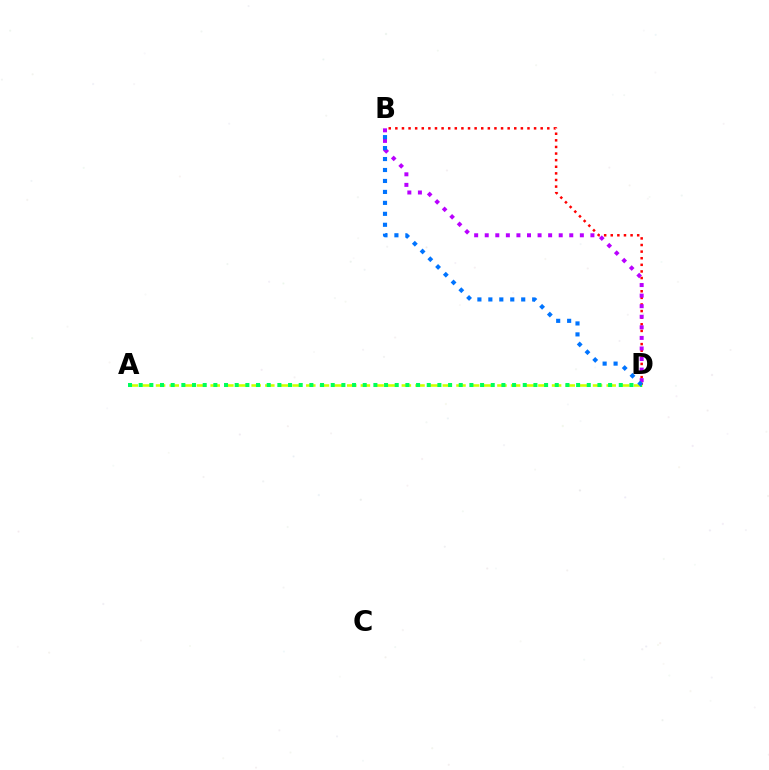{('B', 'D'): [{'color': '#ff0000', 'line_style': 'dotted', 'thickness': 1.8}, {'color': '#b900ff', 'line_style': 'dotted', 'thickness': 2.87}, {'color': '#0074ff', 'line_style': 'dotted', 'thickness': 2.98}], ('A', 'D'): [{'color': '#d1ff00', 'line_style': 'dashed', 'thickness': 1.86}, {'color': '#00ff5c', 'line_style': 'dotted', 'thickness': 2.9}]}